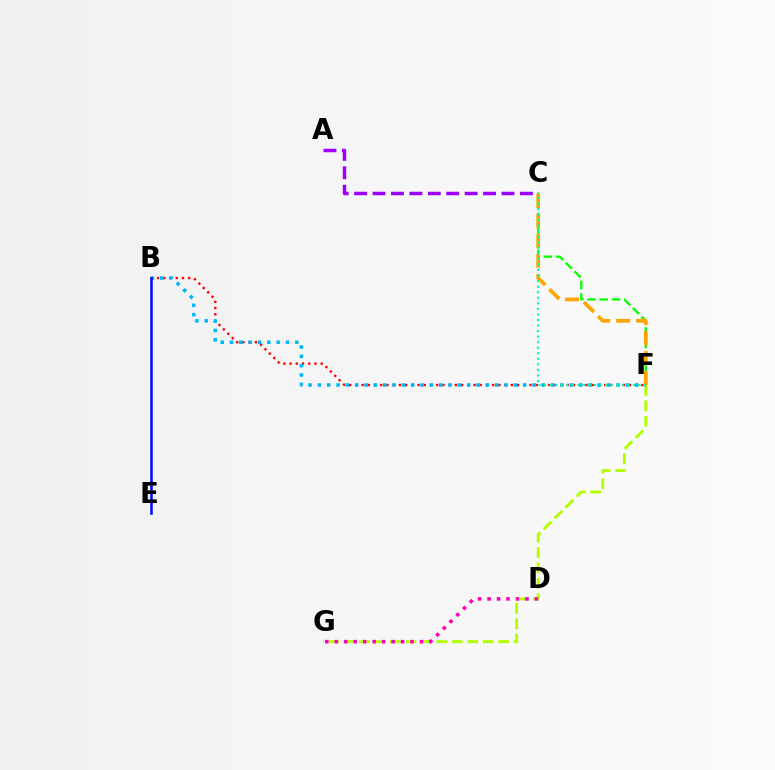{('C', 'F'): [{'color': '#08ff00', 'line_style': 'dashed', 'thickness': 1.67}, {'color': '#ffa500', 'line_style': 'dashed', 'thickness': 2.71}, {'color': '#00ff9d', 'line_style': 'dotted', 'thickness': 1.51}], ('A', 'C'): [{'color': '#9b00ff', 'line_style': 'dashed', 'thickness': 2.5}], ('F', 'G'): [{'color': '#b3ff00', 'line_style': 'dashed', 'thickness': 2.1}], ('B', 'F'): [{'color': '#ff0000', 'line_style': 'dotted', 'thickness': 1.69}, {'color': '#00b5ff', 'line_style': 'dotted', 'thickness': 2.54}], ('D', 'G'): [{'color': '#ff00bd', 'line_style': 'dotted', 'thickness': 2.57}], ('B', 'E'): [{'color': '#0010ff', 'line_style': 'solid', 'thickness': 1.85}]}